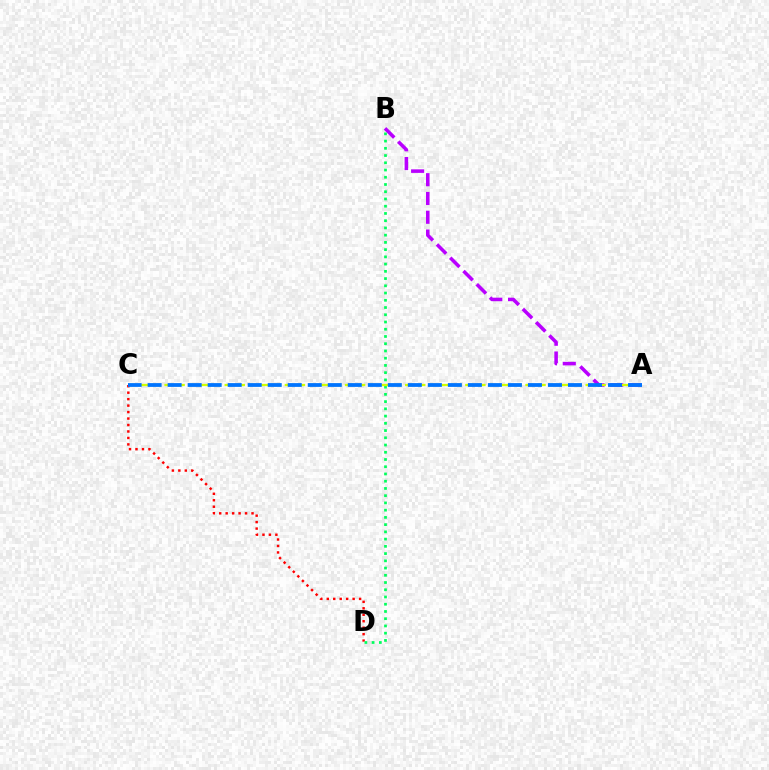{('C', 'D'): [{'color': '#ff0000', 'line_style': 'dotted', 'thickness': 1.76}], ('A', 'B'): [{'color': '#b900ff', 'line_style': 'dashed', 'thickness': 2.55}], ('B', 'D'): [{'color': '#00ff5c', 'line_style': 'dotted', 'thickness': 1.97}], ('A', 'C'): [{'color': '#d1ff00', 'line_style': 'dashed', 'thickness': 1.63}, {'color': '#0074ff', 'line_style': 'dashed', 'thickness': 2.72}]}